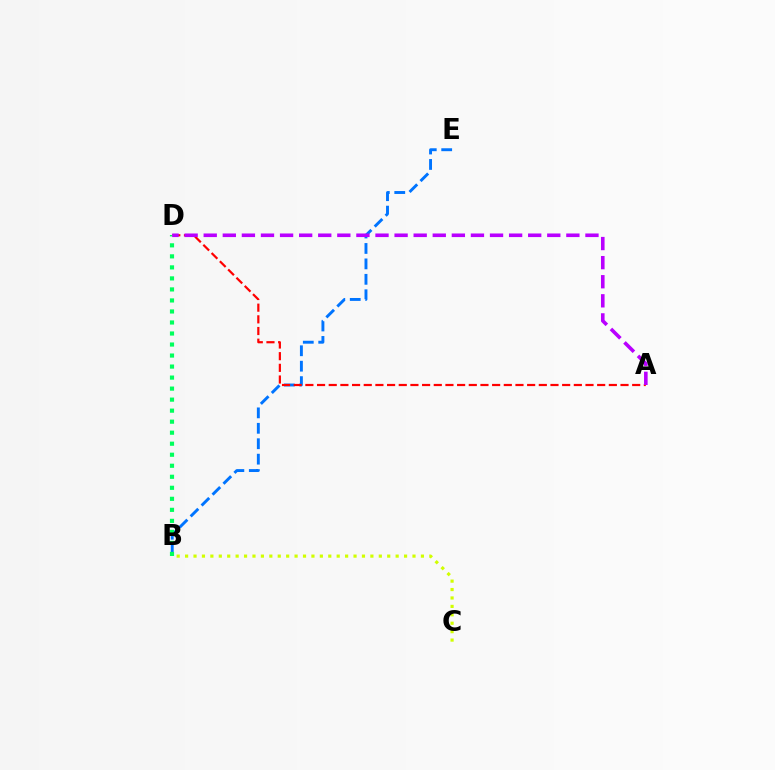{('B', 'C'): [{'color': '#d1ff00', 'line_style': 'dotted', 'thickness': 2.29}], ('B', 'E'): [{'color': '#0074ff', 'line_style': 'dashed', 'thickness': 2.1}], ('A', 'D'): [{'color': '#ff0000', 'line_style': 'dashed', 'thickness': 1.59}, {'color': '#b900ff', 'line_style': 'dashed', 'thickness': 2.59}], ('B', 'D'): [{'color': '#00ff5c', 'line_style': 'dotted', 'thickness': 2.99}]}